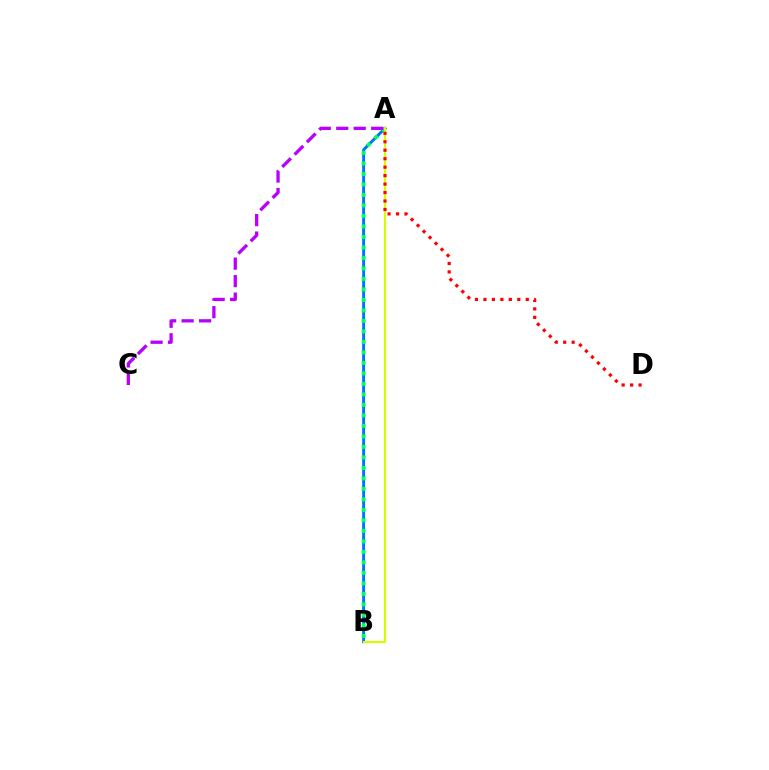{('A', 'B'): [{'color': '#0074ff', 'line_style': 'solid', 'thickness': 2.1}, {'color': '#00ff5c', 'line_style': 'dotted', 'thickness': 2.85}, {'color': '#d1ff00', 'line_style': 'solid', 'thickness': 1.56}], ('A', 'C'): [{'color': '#b900ff', 'line_style': 'dashed', 'thickness': 2.37}], ('A', 'D'): [{'color': '#ff0000', 'line_style': 'dotted', 'thickness': 2.3}]}